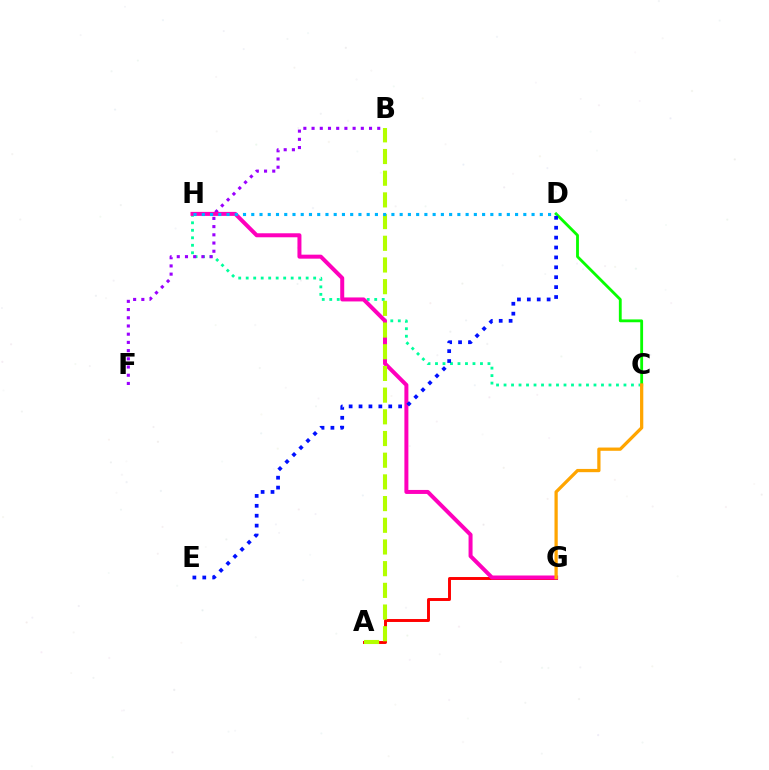{('A', 'G'): [{'color': '#ff0000', 'line_style': 'solid', 'thickness': 2.12}], ('C', 'H'): [{'color': '#00ff9d', 'line_style': 'dotted', 'thickness': 2.04}], ('B', 'F'): [{'color': '#9b00ff', 'line_style': 'dotted', 'thickness': 2.23}], ('C', 'D'): [{'color': '#08ff00', 'line_style': 'solid', 'thickness': 2.04}], ('G', 'H'): [{'color': '#ff00bd', 'line_style': 'solid', 'thickness': 2.88}], ('A', 'B'): [{'color': '#b3ff00', 'line_style': 'dashed', 'thickness': 2.95}], ('D', 'E'): [{'color': '#0010ff', 'line_style': 'dotted', 'thickness': 2.69}], ('D', 'H'): [{'color': '#00b5ff', 'line_style': 'dotted', 'thickness': 2.24}], ('C', 'G'): [{'color': '#ffa500', 'line_style': 'solid', 'thickness': 2.34}]}